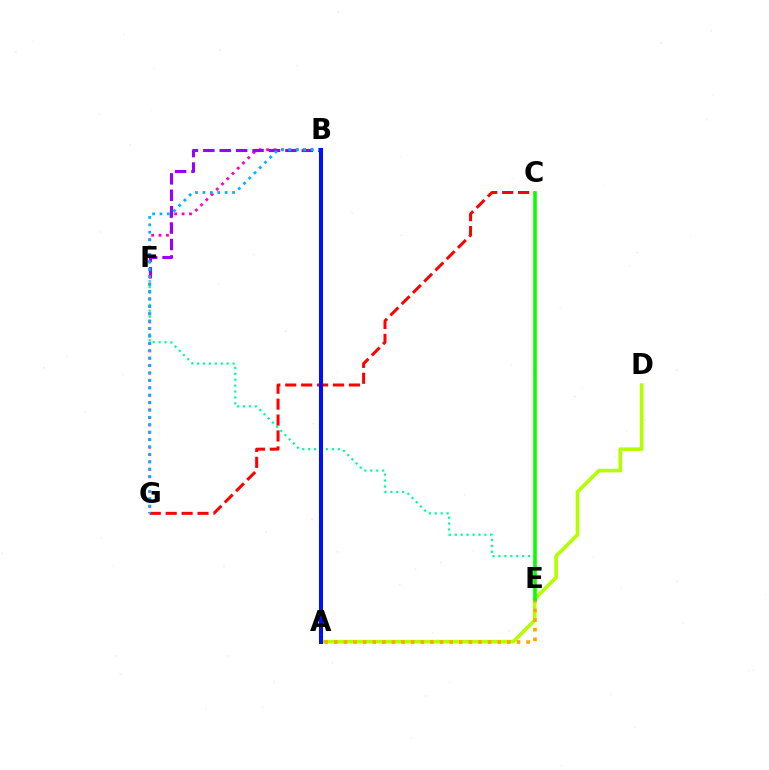{('A', 'D'): [{'color': '#b3ff00', 'line_style': 'solid', 'thickness': 2.61}], ('E', 'F'): [{'color': '#00ff9d', 'line_style': 'dotted', 'thickness': 1.61}], ('B', 'G'): [{'color': '#ff00bd', 'line_style': 'dotted', 'thickness': 2.01}, {'color': '#00b5ff', 'line_style': 'dotted', 'thickness': 2.01}], ('C', 'G'): [{'color': '#ff0000', 'line_style': 'dashed', 'thickness': 2.16}], ('B', 'F'): [{'color': '#9b00ff', 'line_style': 'dashed', 'thickness': 2.23}], ('A', 'E'): [{'color': '#ffa500', 'line_style': 'dotted', 'thickness': 2.61}], ('C', 'E'): [{'color': '#08ff00', 'line_style': 'solid', 'thickness': 2.58}], ('A', 'B'): [{'color': '#0010ff', 'line_style': 'solid', 'thickness': 2.9}]}